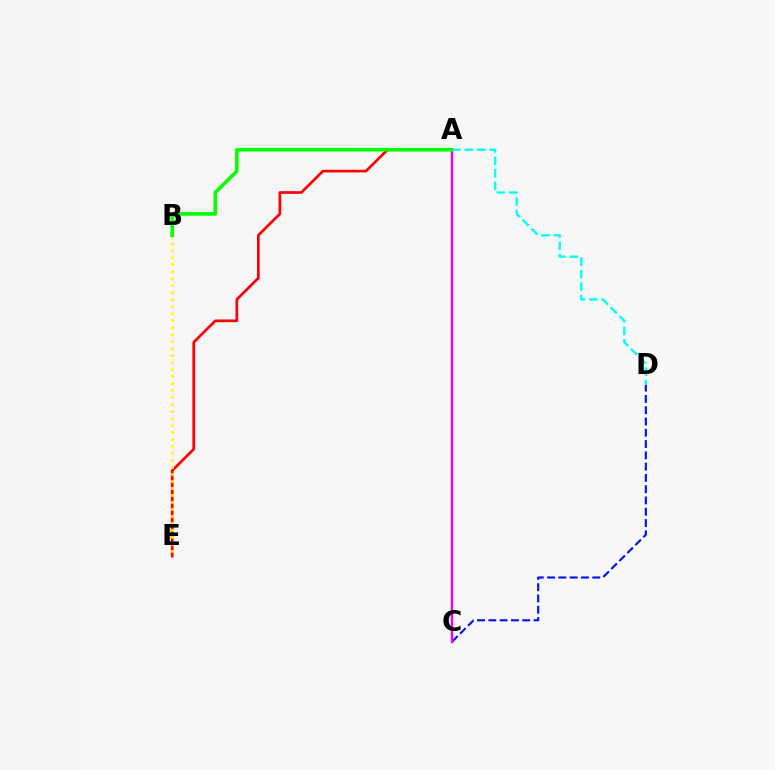{('C', 'D'): [{'color': '#0010ff', 'line_style': 'dashed', 'thickness': 1.53}], ('A', 'C'): [{'color': '#ee00ff', 'line_style': 'solid', 'thickness': 1.71}], ('A', 'E'): [{'color': '#ff0000', 'line_style': 'solid', 'thickness': 1.94}], ('B', 'E'): [{'color': '#fcf500', 'line_style': 'dotted', 'thickness': 1.9}], ('A', 'B'): [{'color': '#08ff00', 'line_style': 'solid', 'thickness': 2.6}], ('A', 'D'): [{'color': '#00fff6', 'line_style': 'dashed', 'thickness': 1.69}]}